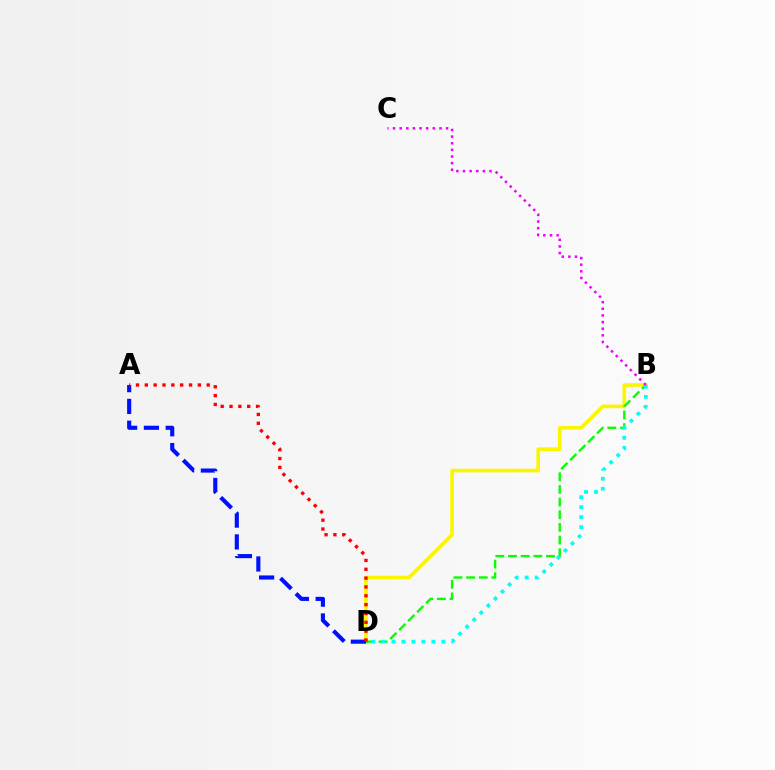{('B', 'D'): [{'color': '#fcf500', 'line_style': 'solid', 'thickness': 2.62}, {'color': '#08ff00', 'line_style': 'dashed', 'thickness': 1.72}, {'color': '#00fff6', 'line_style': 'dotted', 'thickness': 2.71}], ('B', 'C'): [{'color': '#ee00ff', 'line_style': 'dotted', 'thickness': 1.8}], ('A', 'D'): [{'color': '#0010ff', 'line_style': 'dashed', 'thickness': 2.96}, {'color': '#ff0000', 'line_style': 'dotted', 'thickness': 2.4}]}